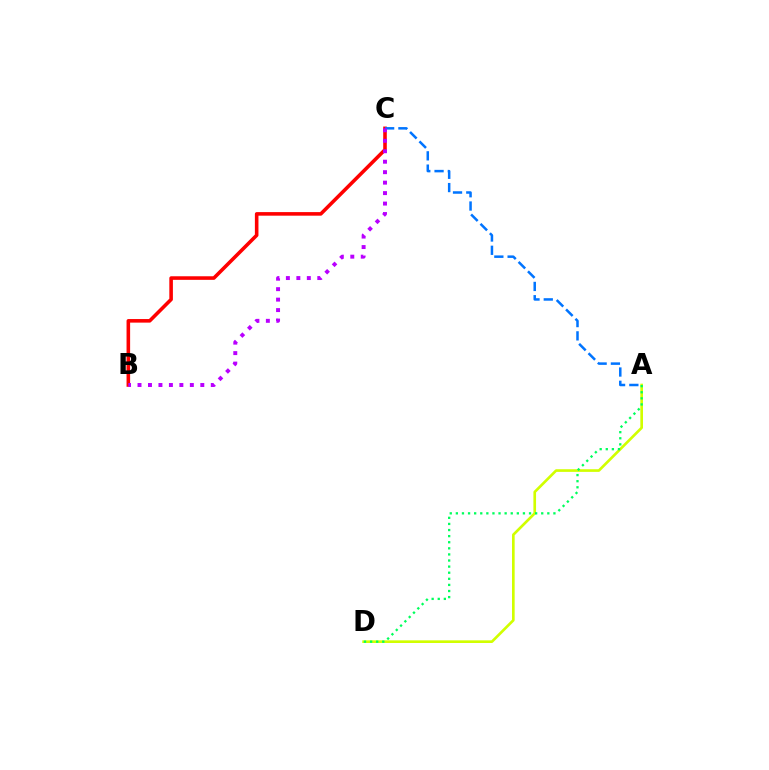{('A', 'D'): [{'color': '#d1ff00', 'line_style': 'solid', 'thickness': 1.91}, {'color': '#00ff5c', 'line_style': 'dotted', 'thickness': 1.66}], ('B', 'C'): [{'color': '#ff0000', 'line_style': 'solid', 'thickness': 2.58}, {'color': '#b900ff', 'line_style': 'dotted', 'thickness': 2.84}], ('A', 'C'): [{'color': '#0074ff', 'line_style': 'dashed', 'thickness': 1.8}]}